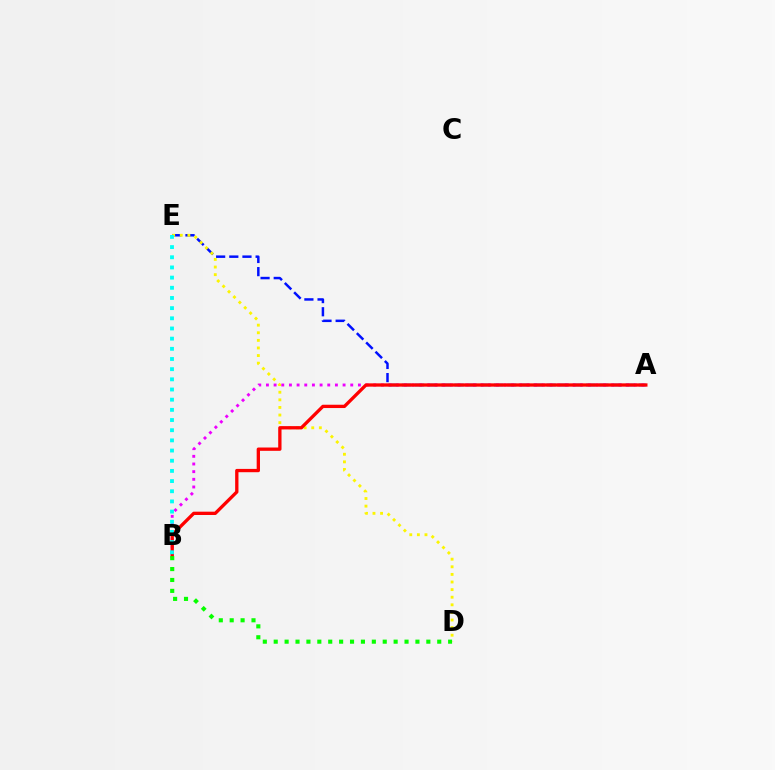{('A', 'E'): [{'color': '#0010ff', 'line_style': 'dashed', 'thickness': 1.79}], ('D', 'E'): [{'color': '#fcf500', 'line_style': 'dotted', 'thickness': 2.07}], ('A', 'B'): [{'color': '#ee00ff', 'line_style': 'dotted', 'thickness': 2.08}, {'color': '#ff0000', 'line_style': 'solid', 'thickness': 2.38}], ('B', 'D'): [{'color': '#08ff00', 'line_style': 'dotted', 'thickness': 2.96}], ('B', 'E'): [{'color': '#00fff6', 'line_style': 'dotted', 'thickness': 2.76}]}